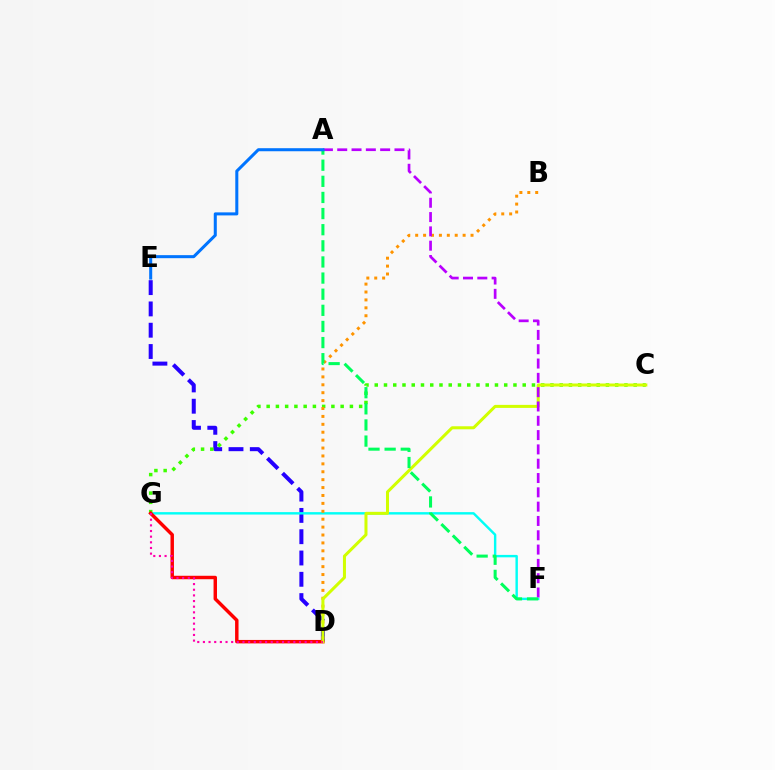{('D', 'E'): [{'color': '#2500ff', 'line_style': 'dashed', 'thickness': 2.89}], ('F', 'G'): [{'color': '#00fff6', 'line_style': 'solid', 'thickness': 1.74}], ('C', 'G'): [{'color': '#3dff00', 'line_style': 'dotted', 'thickness': 2.51}], ('D', 'G'): [{'color': '#ff0000', 'line_style': 'solid', 'thickness': 2.48}, {'color': '#ff00ac', 'line_style': 'dotted', 'thickness': 1.54}], ('B', 'D'): [{'color': '#ff9400', 'line_style': 'dotted', 'thickness': 2.15}], ('C', 'D'): [{'color': '#d1ff00', 'line_style': 'solid', 'thickness': 2.17}], ('A', 'F'): [{'color': '#b900ff', 'line_style': 'dashed', 'thickness': 1.94}, {'color': '#00ff5c', 'line_style': 'dashed', 'thickness': 2.19}], ('A', 'E'): [{'color': '#0074ff', 'line_style': 'solid', 'thickness': 2.19}]}